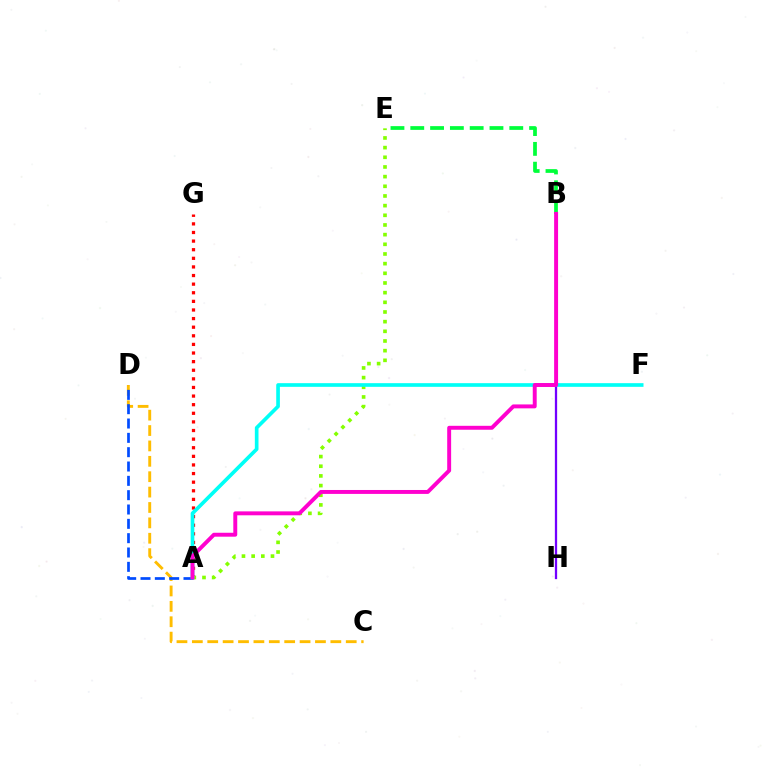{('B', 'H'): [{'color': '#7200ff', 'line_style': 'solid', 'thickness': 1.64}], ('A', 'G'): [{'color': '#ff0000', 'line_style': 'dotted', 'thickness': 2.34}], ('A', 'E'): [{'color': '#84ff00', 'line_style': 'dotted', 'thickness': 2.63}], ('C', 'D'): [{'color': '#ffbd00', 'line_style': 'dashed', 'thickness': 2.09}], ('A', 'D'): [{'color': '#004bff', 'line_style': 'dashed', 'thickness': 1.95}], ('B', 'E'): [{'color': '#00ff39', 'line_style': 'dashed', 'thickness': 2.69}], ('A', 'F'): [{'color': '#00fff6', 'line_style': 'solid', 'thickness': 2.64}], ('A', 'B'): [{'color': '#ff00cf', 'line_style': 'solid', 'thickness': 2.83}]}